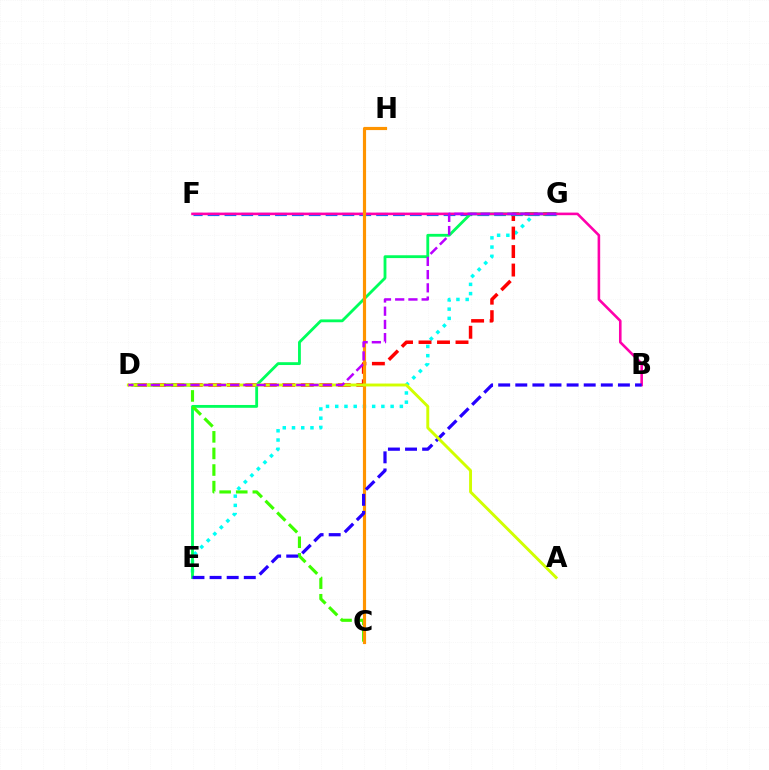{('E', 'G'): [{'color': '#00fff6', 'line_style': 'dotted', 'thickness': 2.51}, {'color': '#00ff5c', 'line_style': 'solid', 'thickness': 2.04}], ('D', 'G'): [{'color': '#ff0000', 'line_style': 'dashed', 'thickness': 2.51}, {'color': '#b900ff', 'line_style': 'dashed', 'thickness': 1.8}], ('F', 'G'): [{'color': '#0074ff', 'line_style': 'dashed', 'thickness': 2.29}], ('C', 'D'): [{'color': '#3dff00', 'line_style': 'dashed', 'thickness': 2.25}], ('B', 'F'): [{'color': '#ff00ac', 'line_style': 'solid', 'thickness': 1.87}], ('C', 'H'): [{'color': '#ff9400', 'line_style': 'solid', 'thickness': 2.28}], ('B', 'E'): [{'color': '#2500ff', 'line_style': 'dashed', 'thickness': 2.32}], ('A', 'D'): [{'color': '#d1ff00', 'line_style': 'solid', 'thickness': 2.1}]}